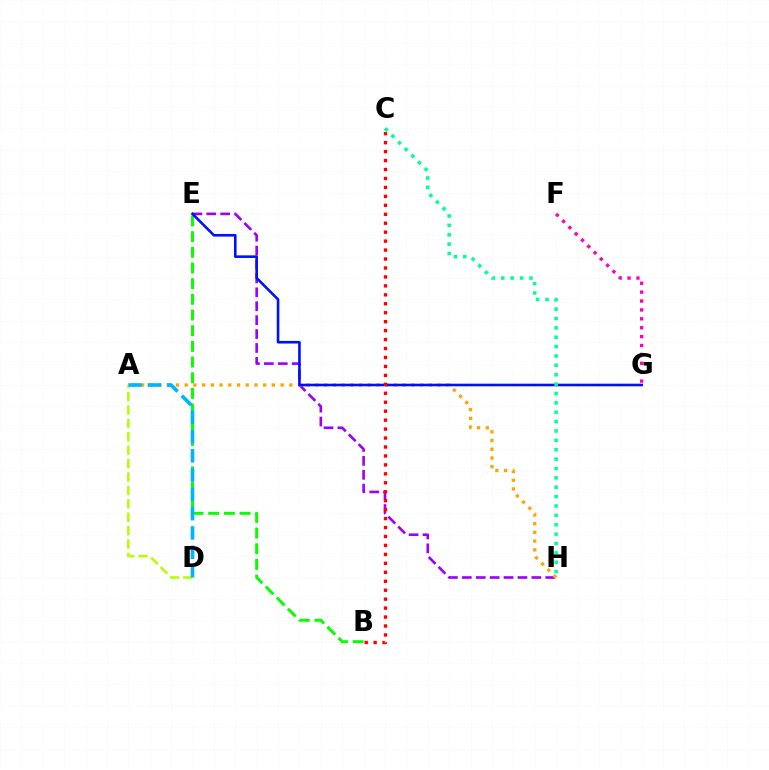{('E', 'H'): [{'color': '#9b00ff', 'line_style': 'dashed', 'thickness': 1.89}], ('B', 'E'): [{'color': '#08ff00', 'line_style': 'dashed', 'thickness': 2.13}], ('A', 'H'): [{'color': '#ffa500', 'line_style': 'dotted', 'thickness': 2.37}], ('E', 'G'): [{'color': '#0010ff', 'line_style': 'solid', 'thickness': 1.88}], ('F', 'G'): [{'color': '#ff00bd', 'line_style': 'dotted', 'thickness': 2.42}], ('A', 'D'): [{'color': '#b3ff00', 'line_style': 'dashed', 'thickness': 1.82}, {'color': '#00b5ff', 'line_style': 'dashed', 'thickness': 2.62}], ('B', 'C'): [{'color': '#ff0000', 'line_style': 'dotted', 'thickness': 2.43}], ('C', 'H'): [{'color': '#00ff9d', 'line_style': 'dotted', 'thickness': 2.55}]}